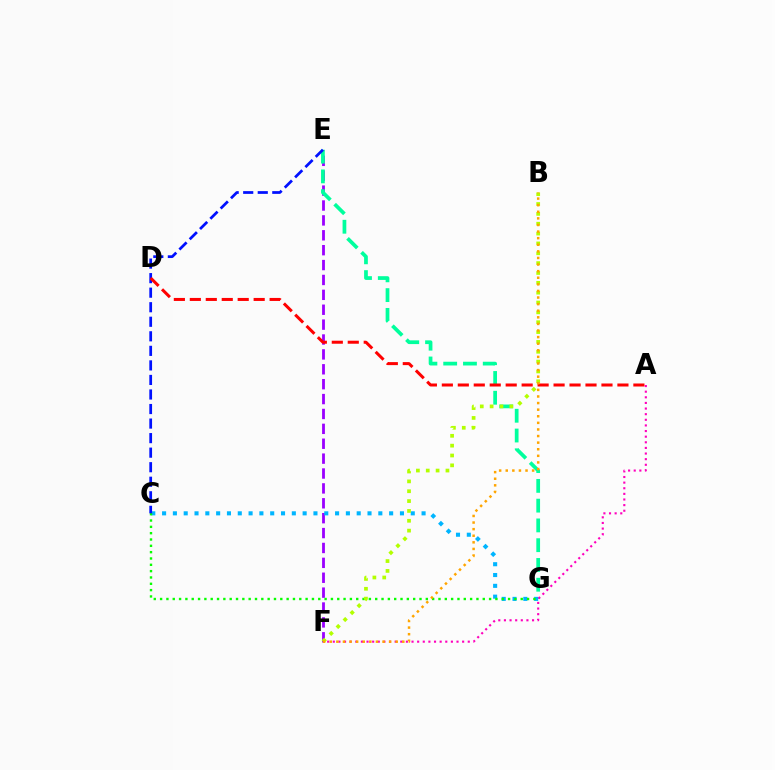{('E', 'F'): [{'color': '#9b00ff', 'line_style': 'dashed', 'thickness': 2.02}], ('E', 'G'): [{'color': '#00ff9d', 'line_style': 'dashed', 'thickness': 2.69}], ('C', 'G'): [{'color': '#00b5ff', 'line_style': 'dotted', 'thickness': 2.94}, {'color': '#08ff00', 'line_style': 'dotted', 'thickness': 1.72}], ('C', 'E'): [{'color': '#0010ff', 'line_style': 'dashed', 'thickness': 1.98}], ('B', 'F'): [{'color': '#b3ff00', 'line_style': 'dotted', 'thickness': 2.68}, {'color': '#ffa500', 'line_style': 'dotted', 'thickness': 1.79}], ('A', 'F'): [{'color': '#ff00bd', 'line_style': 'dotted', 'thickness': 1.53}], ('A', 'D'): [{'color': '#ff0000', 'line_style': 'dashed', 'thickness': 2.17}]}